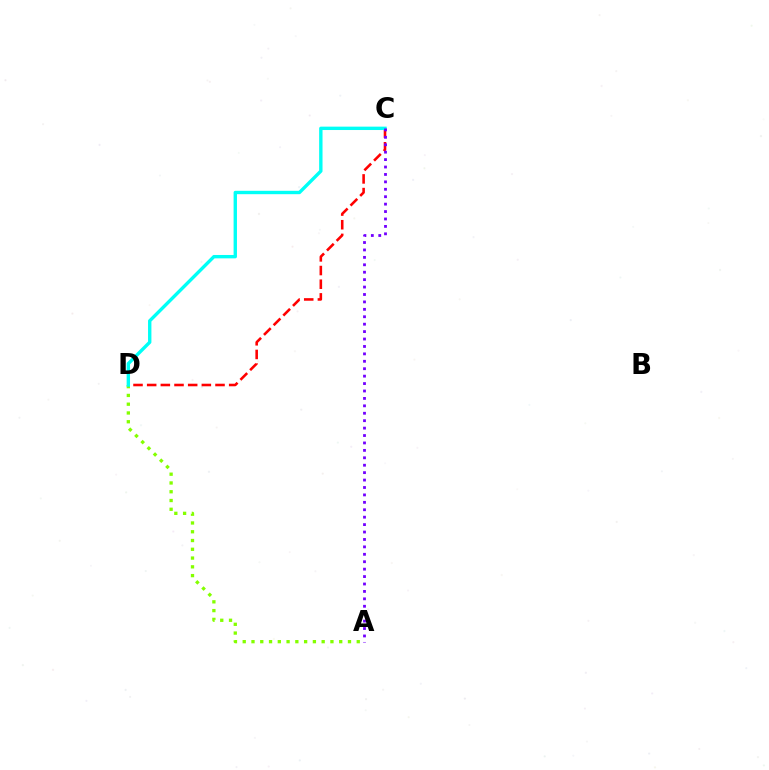{('A', 'D'): [{'color': '#84ff00', 'line_style': 'dotted', 'thickness': 2.38}], ('C', 'D'): [{'color': '#ff0000', 'line_style': 'dashed', 'thickness': 1.86}, {'color': '#00fff6', 'line_style': 'solid', 'thickness': 2.43}], ('A', 'C'): [{'color': '#7200ff', 'line_style': 'dotted', 'thickness': 2.02}]}